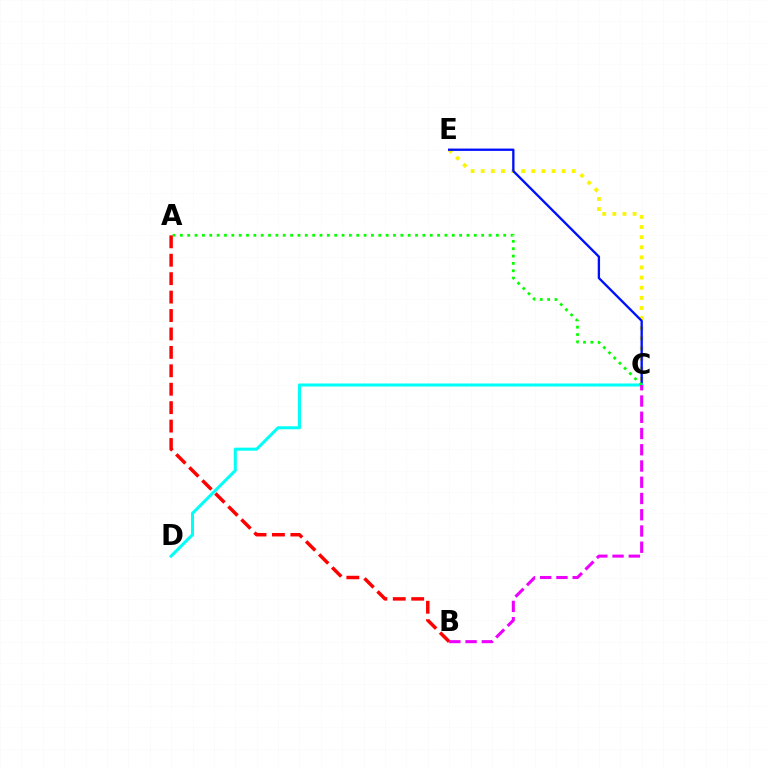{('C', 'E'): [{'color': '#fcf500', 'line_style': 'dotted', 'thickness': 2.75}, {'color': '#0010ff', 'line_style': 'solid', 'thickness': 1.68}], ('C', 'D'): [{'color': '#00fff6', 'line_style': 'solid', 'thickness': 2.19}], ('A', 'C'): [{'color': '#08ff00', 'line_style': 'dotted', 'thickness': 2.0}], ('A', 'B'): [{'color': '#ff0000', 'line_style': 'dashed', 'thickness': 2.5}], ('B', 'C'): [{'color': '#ee00ff', 'line_style': 'dashed', 'thickness': 2.21}]}